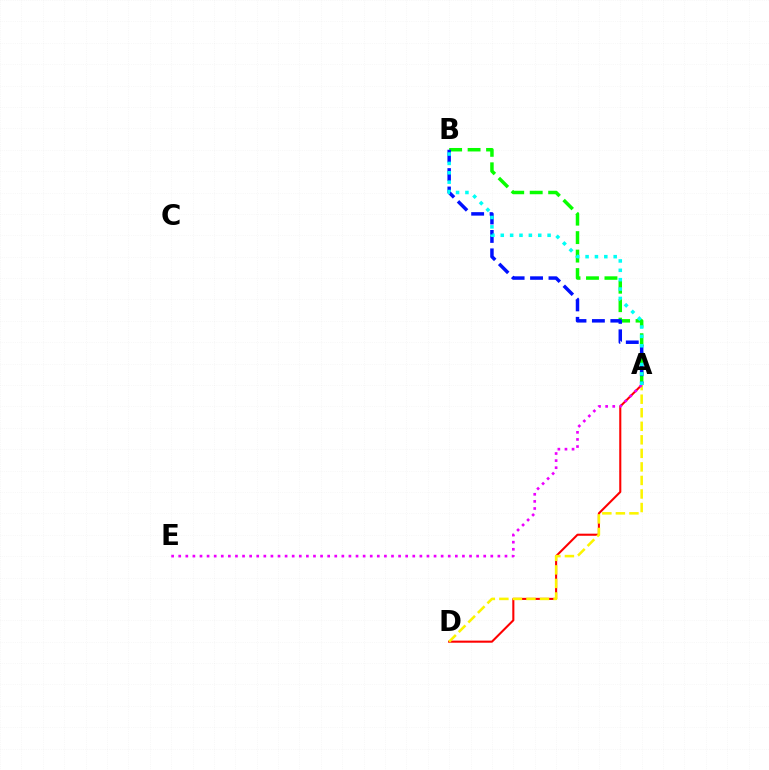{('A', 'D'): [{'color': '#ff0000', 'line_style': 'solid', 'thickness': 1.5}, {'color': '#fcf500', 'line_style': 'dashed', 'thickness': 1.84}], ('A', 'B'): [{'color': '#08ff00', 'line_style': 'dashed', 'thickness': 2.51}, {'color': '#0010ff', 'line_style': 'dashed', 'thickness': 2.5}, {'color': '#00fff6', 'line_style': 'dotted', 'thickness': 2.55}], ('A', 'E'): [{'color': '#ee00ff', 'line_style': 'dotted', 'thickness': 1.93}]}